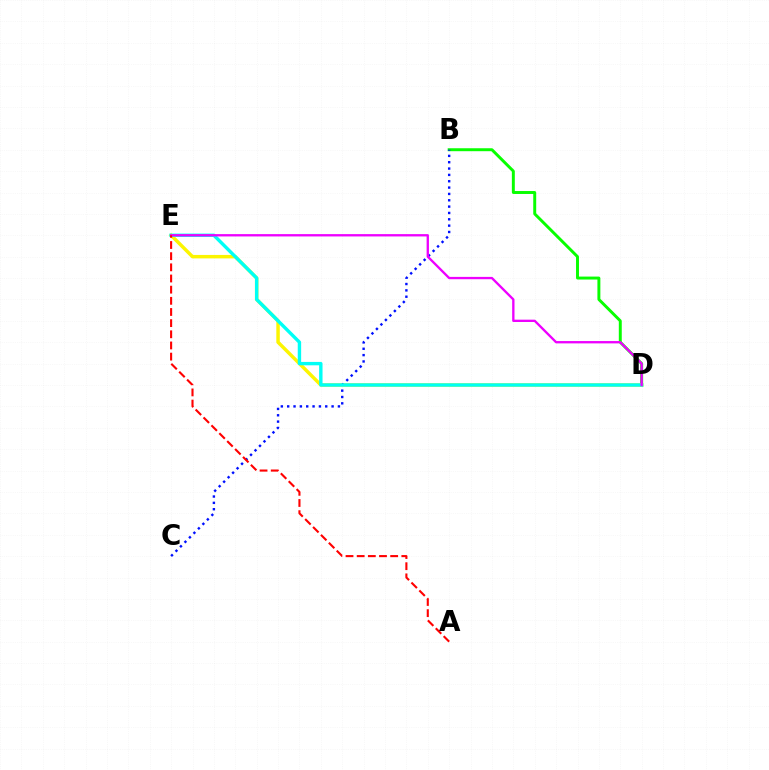{('B', 'D'): [{'color': '#08ff00', 'line_style': 'solid', 'thickness': 2.12}], ('D', 'E'): [{'color': '#fcf500', 'line_style': 'solid', 'thickness': 2.49}, {'color': '#00fff6', 'line_style': 'solid', 'thickness': 2.45}, {'color': '#ee00ff', 'line_style': 'solid', 'thickness': 1.68}], ('B', 'C'): [{'color': '#0010ff', 'line_style': 'dotted', 'thickness': 1.72}], ('A', 'E'): [{'color': '#ff0000', 'line_style': 'dashed', 'thickness': 1.52}]}